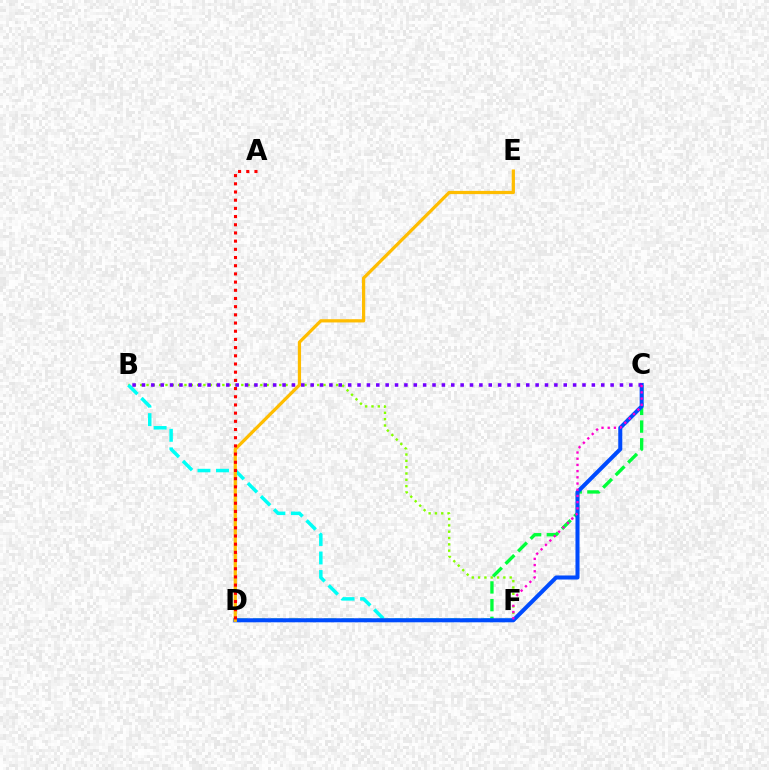{('B', 'F'): [{'color': '#84ff00', 'line_style': 'dotted', 'thickness': 1.72}, {'color': '#00fff6', 'line_style': 'dashed', 'thickness': 2.52}], ('C', 'D'): [{'color': '#00ff39', 'line_style': 'dashed', 'thickness': 2.41}, {'color': '#004bff', 'line_style': 'solid', 'thickness': 2.91}], ('D', 'E'): [{'color': '#ffbd00', 'line_style': 'solid', 'thickness': 2.33}], ('B', 'C'): [{'color': '#7200ff', 'line_style': 'dotted', 'thickness': 2.55}], ('A', 'D'): [{'color': '#ff0000', 'line_style': 'dotted', 'thickness': 2.23}], ('C', 'F'): [{'color': '#ff00cf', 'line_style': 'dotted', 'thickness': 1.69}]}